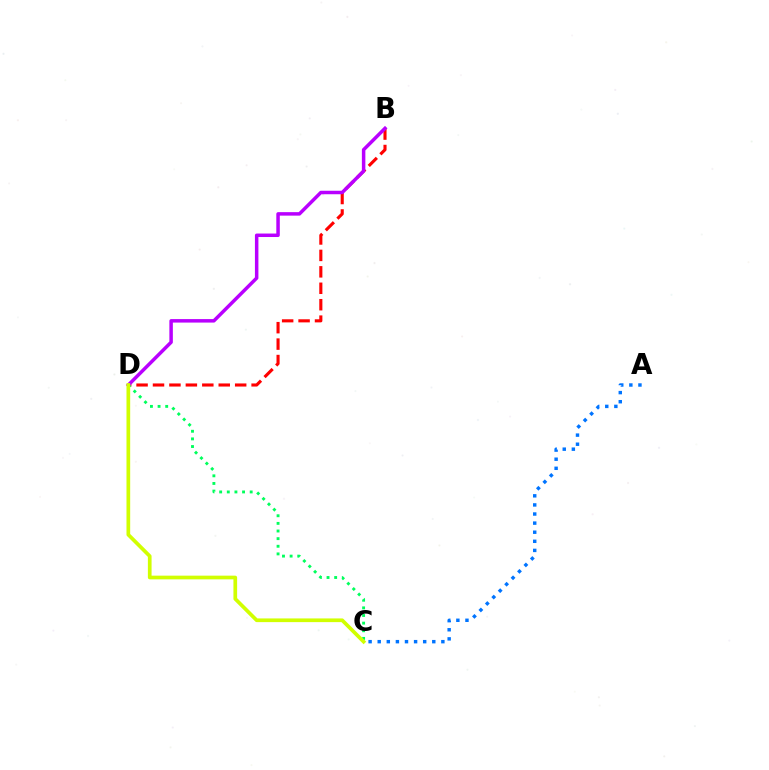{('B', 'D'): [{'color': '#ff0000', 'line_style': 'dashed', 'thickness': 2.23}, {'color': '#b900ff', 'line_style': 'solid', 'thickness': 2.51}], ('C', 'D'): [{'color': '#00ff5c', 'line_style': 'dotted', 'thickness': 2.07}, {'color': '#d1ff00', 'line_style': 'solid', 'thickness': 2.66}], ('A', 'C'): [{'color': '#0074ff', 'line_style': 'dotted', 'thickness': 2.47}]}